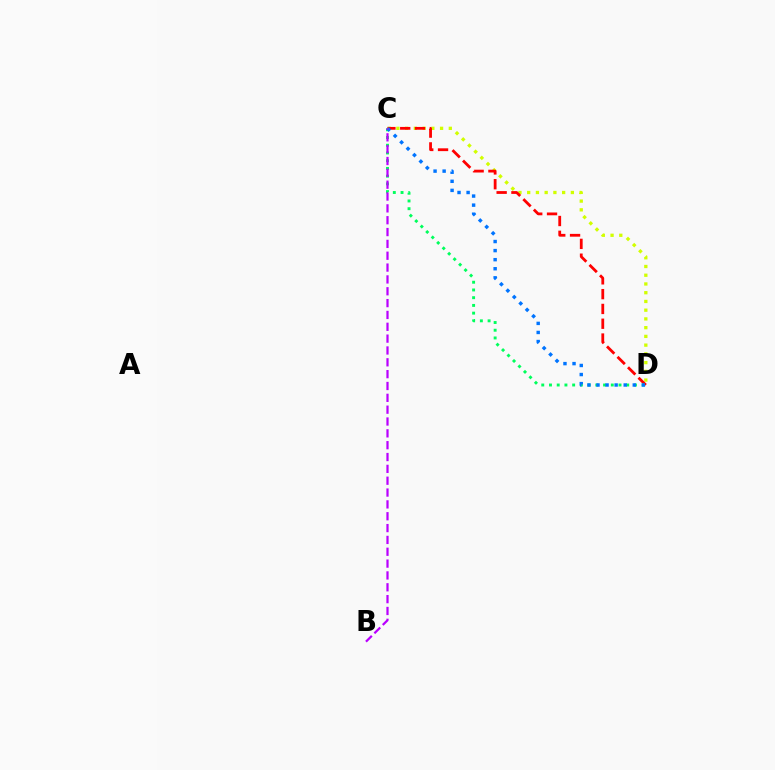{('C', 'D'): [{'color': '#d1ff00', 'line_style': 'dotted', 'thickness': 2.37}, {'color': '#ff0000', 'line_style': 'dashed', 'thickness': 2.01}, {'color': '#00ff5c', 'line_style': 'dotted', 'thickness': 2.1}, {'color': '#0074ff', 'line_style': 'dotted', 'thickness': 2.46}], ('B', 'C'): [{'color': '#b900ff', 'line_style': 'dashed', 'thickness': 1.61}]}